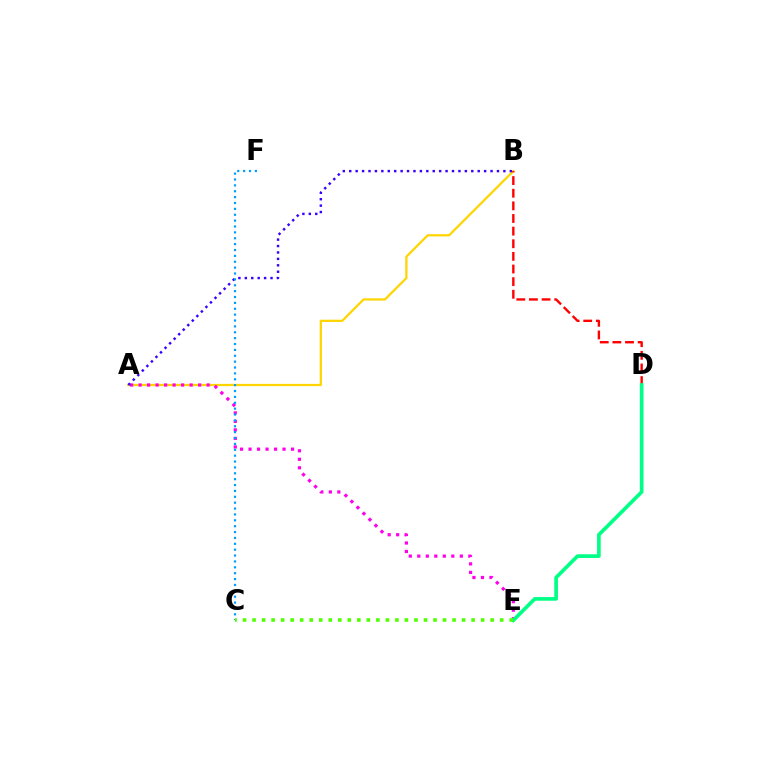{('A', 'B'): [{'color': '#ffd500', 'line_style': 'solid', 'thickness': 1.62}, {'color': '#3700ff', 'line_style': 'dotted', 'thickness': 1.75}], ('B', 'D'): [{'color': '#ff0000', 'line_style': 'dashed', 'thickness': 1.72}], ('A', 'E'): [{'color': '#ff00ed', 'line_style': 'dotted', 'thickness': 2.31}], ('D', 'E'): [{'color': '#00ff86', 'line_style': 'solid', 'thickness': 2.64}], ('C', 'F'): [{'color': '#009eff', 'line_style': 'dotted', 'thickness': 1.6}], ('C', 'E'): [{'color': '#4fff00', 'line_style': 'dotted', 'thickness': 2.59}]}